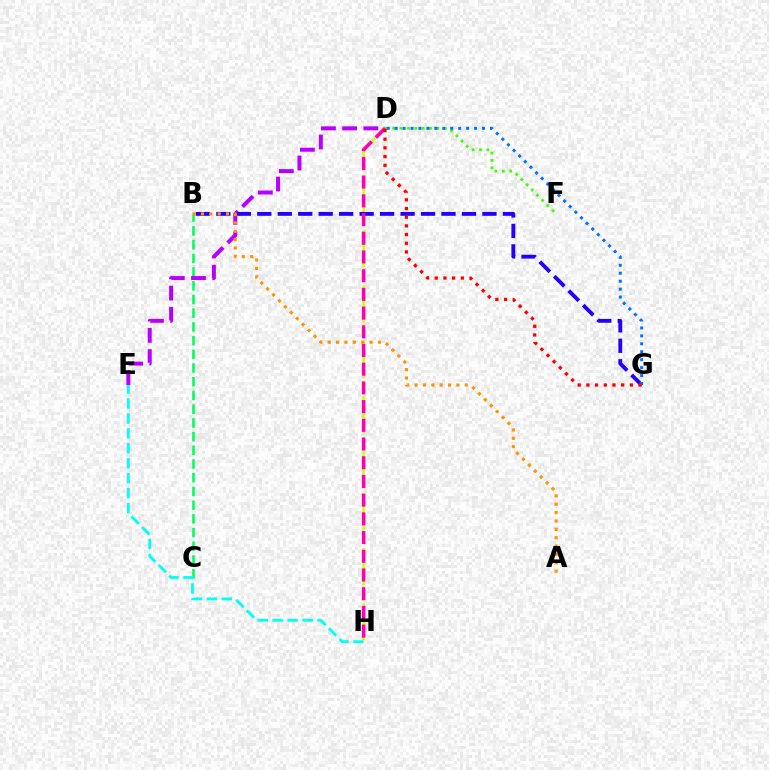{('B', 'C'): [{'color': '#00ff5c', 'line_style': 'dashed', 'thickness': 1.86}], ('E', 'H'): [{'color': '#00fff6', 'line_style': 'dashed', 'thickness': 2.03}], ('D', 'E'): [{'color': '#b900ff', 'line_style': 'dashed', 'thickness': 2.88}], ('D', 'F'): [{'color': '#3dff00', 'line_style': 'dotted', 'thickness': 2.0}], ('D', 'H'): [{'color': '#d1ff00', 'line_style': 'dashed', 'thickness': 1.88}, {'color': '#ff00ac', 'line_style': 'dashed', 'thickness': 2.54}], ('B', 'G'): [{'color': '#2500ff', 'line_style': 'dashed', 'thickness': 2.78}], ('D', 'G'): [{'color': '#0074ff', 'line_style': 'dotted', 'thickness': 2.16}, {'color': '#ff0000', 'line_style': 'dotted', 'thickness': 2.36}], ('A', 'B'): [{'color': '#ff9400', 'line_style': 'dotted', 'thickness': 2.27}]}